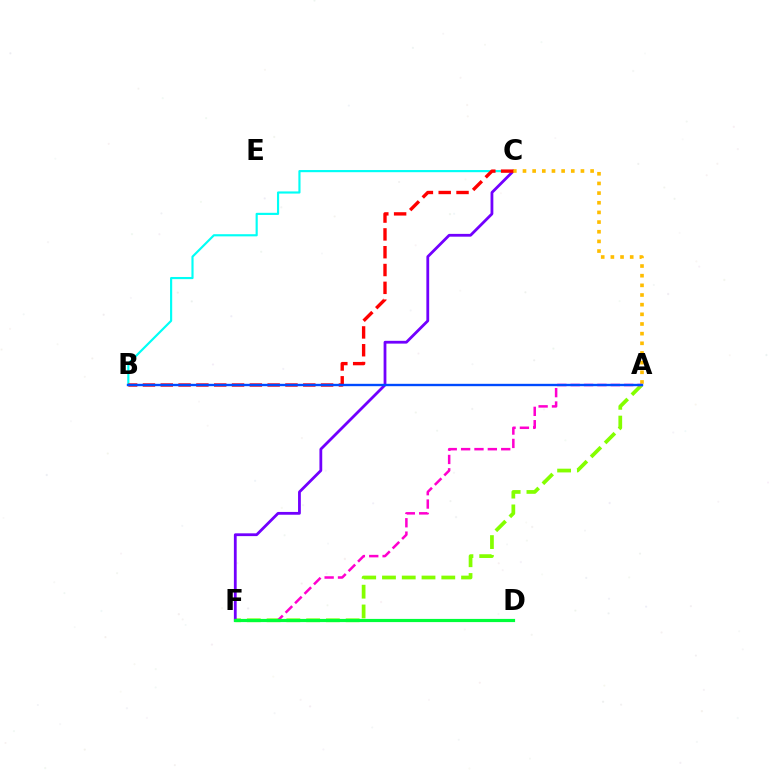{('A', 'F'): [{'color': '#84ff00', 'line_style': 'dashed', 'thickness': 2.69}, {'color': '#ff00cf', 'line_style': 'dashed', 'thickness': 1.82}], ('C', 'F'): [{'color': '#7200ff', 'line_style': 'solid', 'thickness': 2.01}], ('B', 'C'): [{'color': '#00fff6', 'line_style': 'solid', 'thickness': 1.55}, {'color': '#ff0000', 'line_style': 'dashed', 'thickness': 2.42}], ('A', 'C'): [{'color': '#ffbd00', 'line_style': 'dotted', 'thickness': 2.62}], ('A', 'B'): [{'color': '#004bff', 'line_style': 'solid', 'thickness': 1.7}], ('D', 'F'): [{'color': '#00ff39', 'line_style': 'solid', 'thickness': 2.29}]}